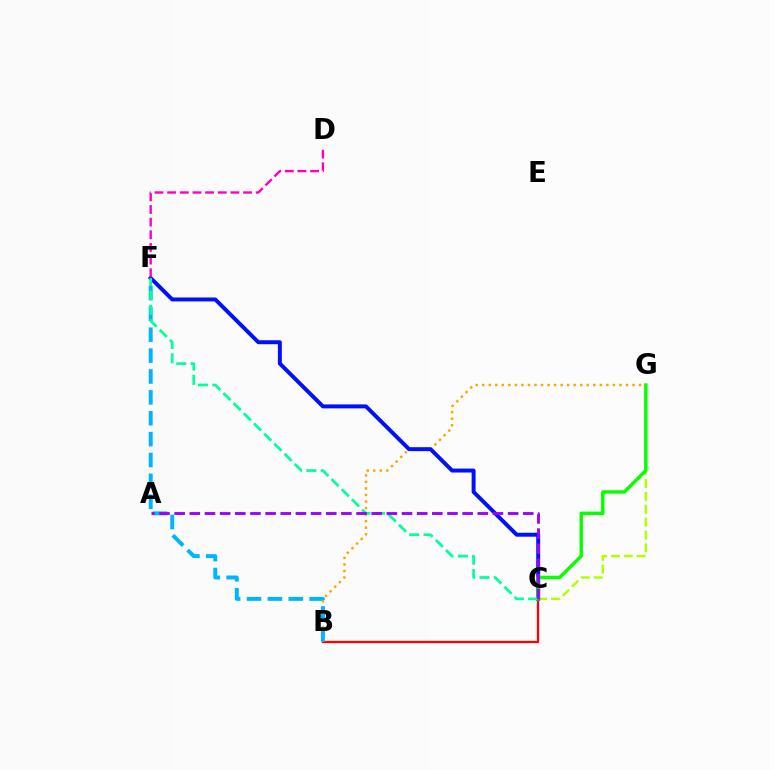{('B', 'C'): [{'color': '#ff0000', 'line_style': 'solid', 'thickness': 1.64}], ('B', 'G'): [{'color': '#ffa500', 'line_style': 'dotted', 'thickness': 1.78}], ('C', 'G'): [{'color': '#b3ff00', 'line_style': 'dashed', 'thickness': 1.75}, {'color': '#08ff00', 'line_style': 'solid', 'thickness': 2.48}], ('B', 'F'): [{'color': '#00b5ff', 'line_style': 'dashed', 'thickness': 2.84}], ('C', 'F'): [{'color': '#0010ff', 'line_style': 'solid', 'thickness': 2.85}, {'color': '#00ff9d', 'line_style': 'dashed', 'thickness': 1.95}], ('D', 'F'): [{'color': '#ff00bd', 'line_style': 'dashed', 'thickness': 1.72}], ('A', 'C'): [{'color': '#9b00ff', 'line_style': 'dashed', 'thickness': 2.06}]}